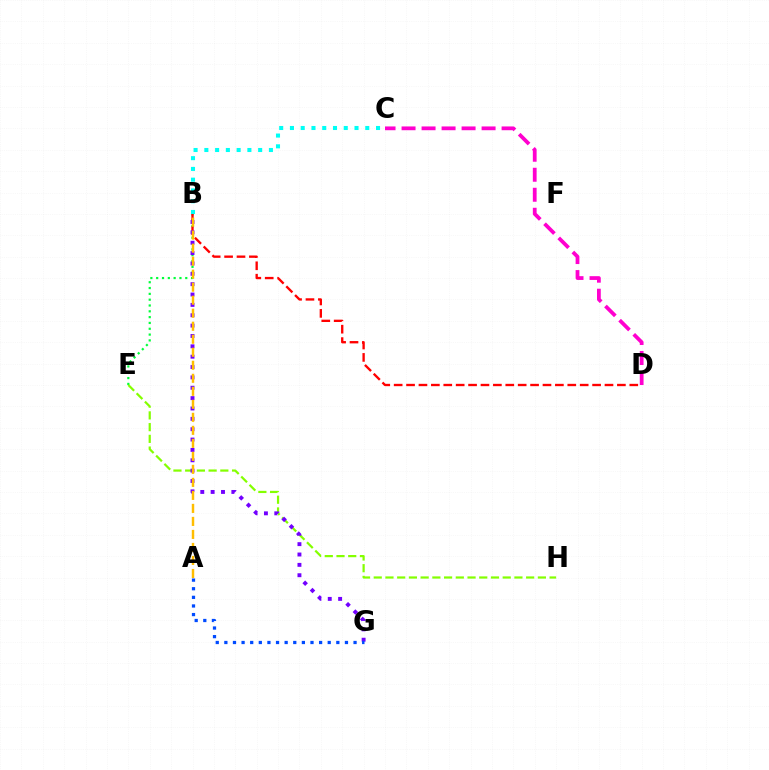{('B', 'E'): [{'color': '#00ff39', 'line_style': 'dotted', 'thickness': 1.58}], ('C', 'D'): [{'color': '#ff00cf', 'line_style': 'dashed', 'thickness': 2.72}], ('E', 'H'): [{'color': '#84ff00', 'line_style': 'dashed', 'thickness': 1.59}], ('B', 'D'): [{'color': '#ff0000', 'line_style': 'dashed', 'thickness': 1.68}], ('B', 'C'): [{'color': '#00fff6', 'line_style': 'dotted', 'thickness': 2.92}], ('B', 'G'): [{'color': '#7200ff', 'line_style': 'dotted', 'thickness': 2.81}], ('A', 'B'): [{'color': '#ffbd00', 'line_style': 'dashed', 'thickness': 1.77}], ('A', 'G'): [{'color': '#004bff', 'line_style': 'dotted', 'thickness': 2.34}]}